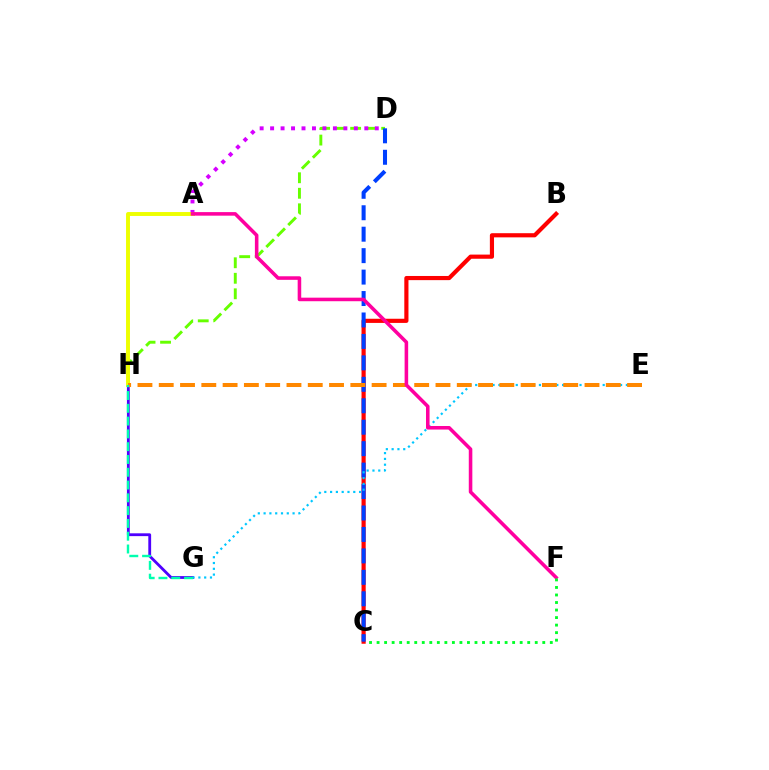{('B', 'C'): [{'color': '#ff0000', 'line_style': 'solid', 'thickness': 2.99}], ('D', 'H'): [{'color': '#66ff00', 'line_style': 'dashed', 'thickness': 2.11}], ('A', 'D'): [{'color': '#d600ff', 'line_style': 'dotted', 'thickness': 2.84}], ('C', 'D'): [{'color': '#003fff', 'line_style': 'dashed', 'thickness': 2.91}], ('G', 'H'): [{'color': '#4f00ff', 'line_style': 'solid', 'thickness': 2.03}, {'color': '#00ffaf', 'line_style': 'dashed', 'thickness': 1.74}], ('A', 'H'): [{'color': '#eeff00', 'line_style': 'solid', 'thickness': 2.83}], ('E', 'G'): [{'color': '#00c7ff', 'line_style': 'dotted', 'thickness': 1.57}], ('E', 'H'): [{'color': '#ff8800', 'line_style': 'dashed', 'thickness': 2.89}], ('A', 'F'): [{'color': '#ff00a0', 'line_style': 'solid', 'thickness': 2.56}], ('C', 'F'): [{'color': '#00ff27', 'line_style': 'dotted', 'thickness': 2.05}]}